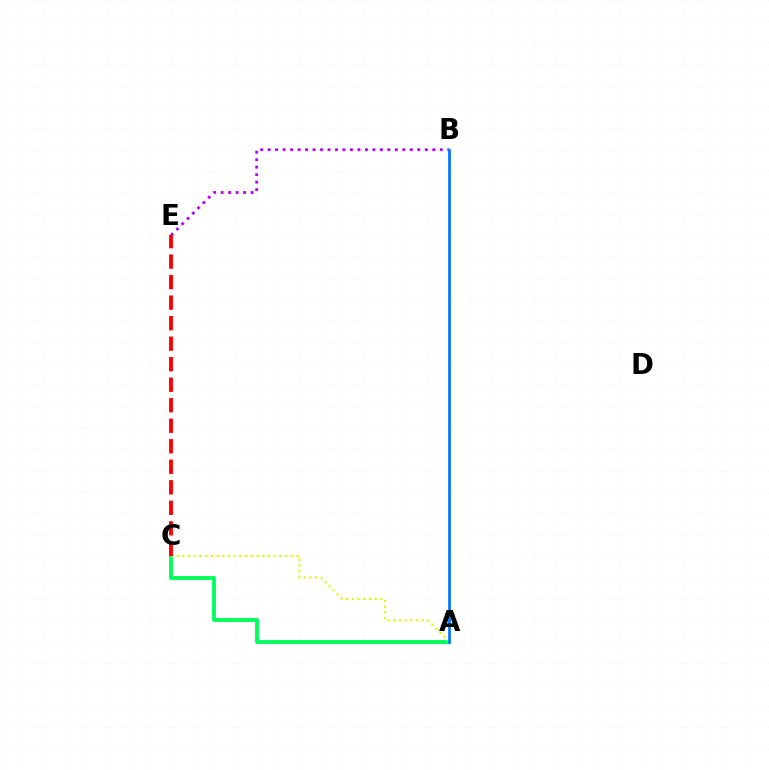{('A', 'C'): [{'color': '#00ff5c', 'line_style': 'solid', 'thickness': 2.77}, {'color': '#d1ff00', 'line_style': 'dotted', 'thickness': 1.55}], ('B', 'E'): [{'color': '#b900ff', 'line_style': 'dotted', 'thickness': 2.03}], ('C', 'E'): [{'color': '#ff0000', 'line_style': 'dashed', 'thickness': 2.79}], ('A', 'B'): [{'color': '#0074ff', 'line_style': 'solid', 'thickness': 1.96}]}